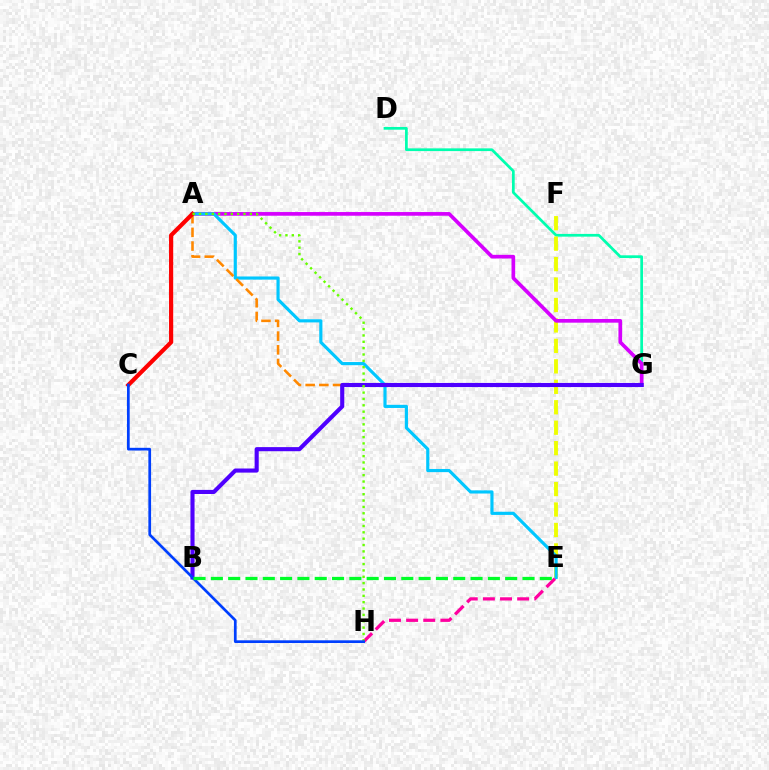{('D', 'G'): [{'color': '#00ffaf', 'line_style': 'solid', 'thickness': 1.96}], ('E', 'F'): [{'color': '#eeff00', 'line_style': 'dashed', 'thickness': 2.78}], ('A', 'G'): [{'color': '#d600ff', 'line_style': 'solid', 'thickness': 2.65}, {'color': '#ff8800', 'line_style': 'dashed', 'thickness': 1.86}], ('A', 'E'): [{'color': '#00c7ff', 'line_style': 'solid', 'thickness': 2.27}], ('B', 'G'): [{'color': '#4f00ff', 'line_style': 'solid', 'thickness': 2.95}], ('A', 'C'): [{'color': '#ff0000', 'line_style': 'solid', 'thickness': 3.0}], ('E', 'H'): [{'color': '#ff00a0', 'line_style': 'dashed', 'thickness': 2.33}], ('A', 'H'): [{'color': '#66ff00', 'line_style': 'dotted', 'thickness': 1.73}], ('C', 'H'): [{'color': '#003fff', 'line_style': 'solid', 'thickness': 1.96}], ('B', 'E'): [{'color': '#00ff27', 'line_style': 'dashed', 'thickness': 2.35}]}